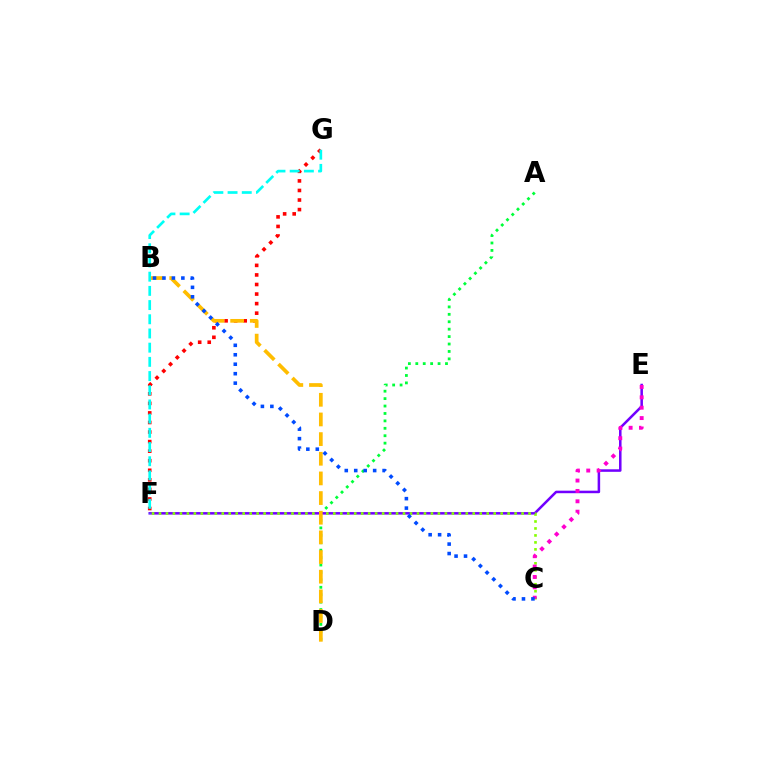{('A', 'D'): [{'color': '#00ff39', 'line_style': 'dotted', 'thickness': 2.02}], ('E', 'F'): [{'color': '#7200ff', 'line_style': 'solid', 'thickness': 1.82}], ('C', 'F'): [{'color': '#84ff00', 'line_style': 'dotted', 'thickness': 1.89}], ('F', 'G'): [{'color': '#ff0000', 'line_style': 'dotted', 'thickness': 2.6}, {'color': '#00fff6', 'line_style': 'dashed', 'thickness': 1.93}], ('B', 'D'): [{'color': '#ffbd00', 'line_style': 'dashed', 'thickness': 2.67}], ('C', 'E'): [{'color': '#ff00cf', 'line_style': 'dotted', 'thickness': 2.82}], ('B', 'C'): [{'color': '#004bff', 'line_style': 'dotted', 'thickness': 2.57}]}